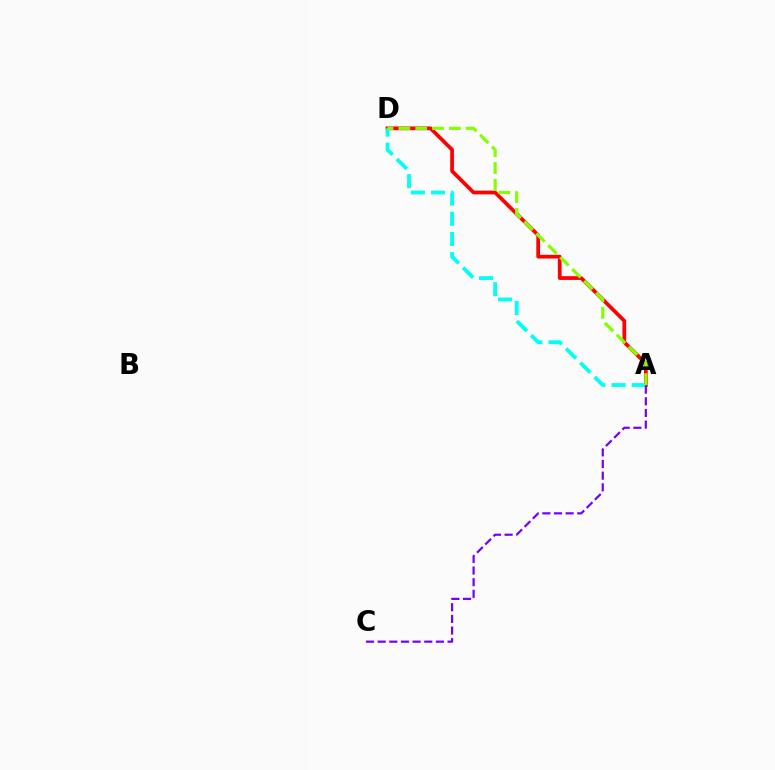{('A', 'D'): [{'color': '#ff0000', 'line_style': 'solid', 'thickness': 2.69}, {'color': '#00fff6', 'line_style': 'dashed', 'thickness': 2.74}, {'color': '#84ff00', 'line_style': 'dashed', 'thickness': 2.29}], ('A', 'C'): [{'color': '#7200ff', 'line_style': 'dashed', 'thickness': 1.58}]}